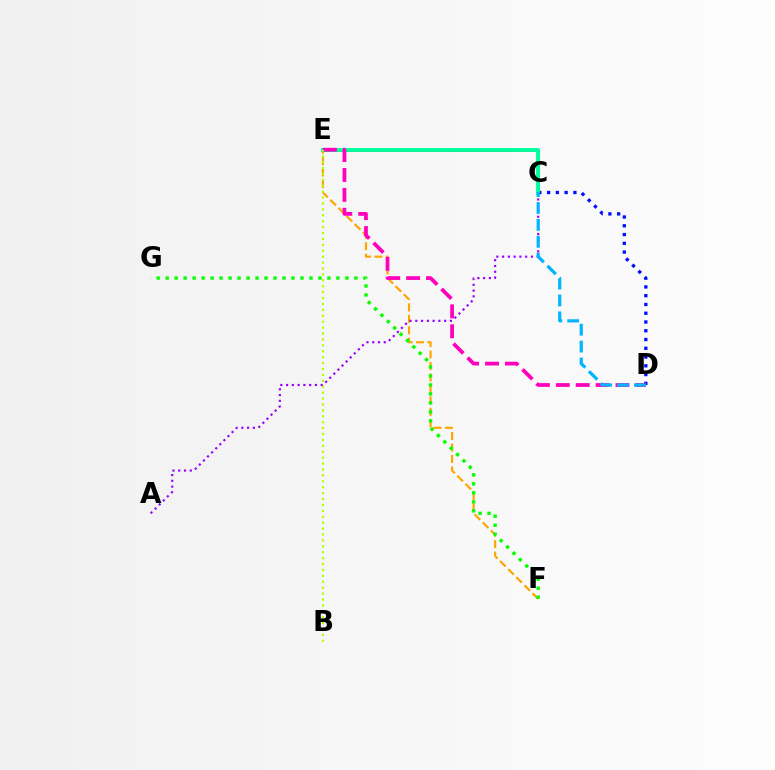{('E', 'F'): [{'color': '#ffa500', 'line_style': 'dashed', 'thickness': 1.56}], ('C', 'E'): [{'color': '#ff0000', 'line_style': 'solid', 'thickness': 1.89}, {'color': '#00ff9d', 'line_style': 'solid', 'thickness': 2.79}], ('C', 'D'): [{'color': '#0010ff', 'line_style': 'dotted', 'thickness': 2.38}, {'color': '#00b5ff', 'line_style': 'dashed', 'thickness': 2.3}], ('D', 'E'): [{'color': '#ff00bd', 'line_style': 'dashed', 'thickness': 2.7}], ('B', 'E'): [{'color': '#b3ff00', 'line_style': 'dotted', 'thickness': 1.61}], ('A', 'C'): [{'color': '#9b00ff', 'line_style': 'dotted', 'thickness': 1.57}], ('F', 'G'): [{'color': '#08ff00', 'line_style': 'dotted', 'thickness': 2.44}]}